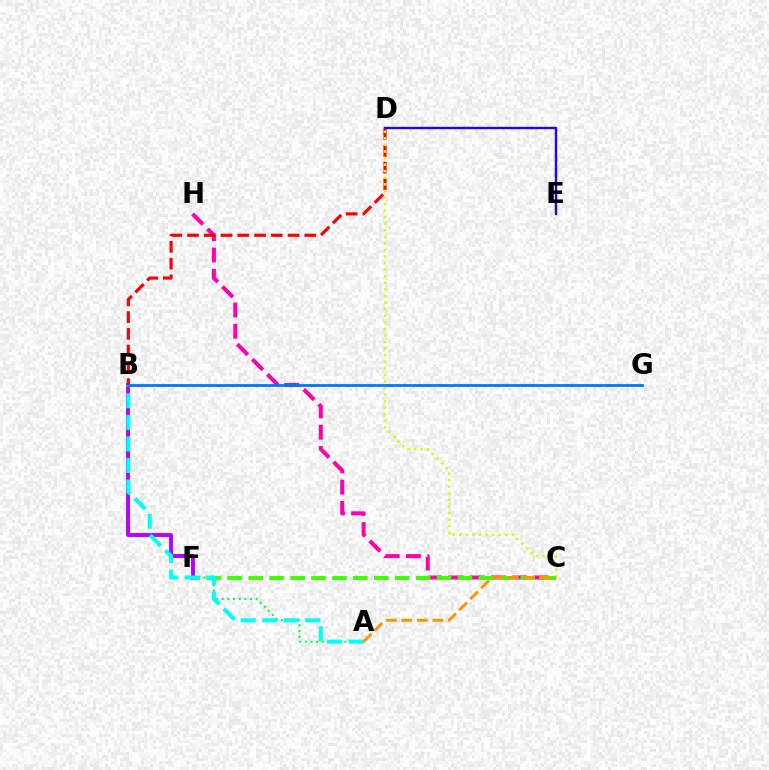{('A', 'F'): [{'color': '#00ff5c', 'line_style': 'dotted', 'thickness': 1.54}], ('C', 'H'): [{'color': '#ff00ac', 'line_style': 'dashed', 'thickness': 2.89}], ('B', 'F'): [{'color': '#b900ff', 'line_style': 'solid', 'thickness': 2.81}], ('C', 'F'): [{'color': '#3dff00', 'line_style': 'dashed', 'thickness': 2.84}], ('A', 'B'): [{'color': '#00fff6', 'line_style': 'dashed', 'thickness': 2.93}], ('B', 'D'): [{'color': '#ff0000', 'line_style': 'dashed', 'thickness': 2.28}], ('C', 'D'): [{'color': '#d1ff00', 'line_style': 'dotted', 'thickness': 1.78}], ('D', 'E'): [{'color': '#2500ff', 'line_style': 'solid', 'thickness': 1.71}], ('A', 'C'): [{'color': '#ff9400', 'line_style': 'dashed', 'thickness': 2.11}], ('B', 'G'): [{'color': '#0074ff', 'line_style': 'solid', 'thickness': 1.98}]}